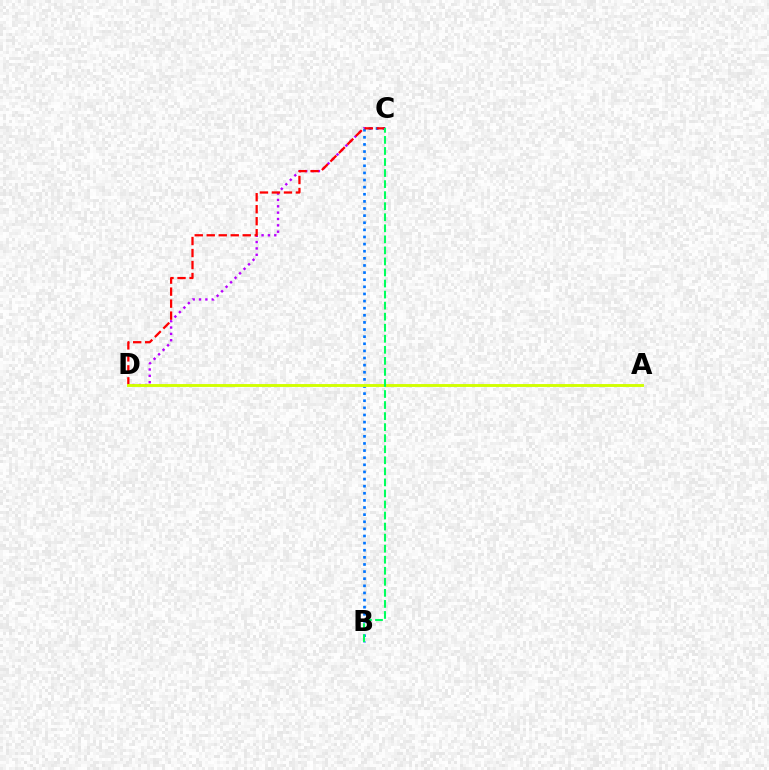{('C', 'D'): [{'color': '#b900ff', 'line_style': 'dotted', 'thickness': 1.73}, {'color': '#ff0000', 'line_style': 'dashed', 'thickness': 1.63}], ('B', 'C'): [{'color': '#0074ff', 'line_style': 'dotted', 'thickness': 1.93}, {'color': '#00ff5c', 'line_style': 'dashed', 'thickness': 1.5}], ('A', 'D'): [{'color': '#d1ff00', 'line_style': 'solid', 'thickness': 2.08}]}